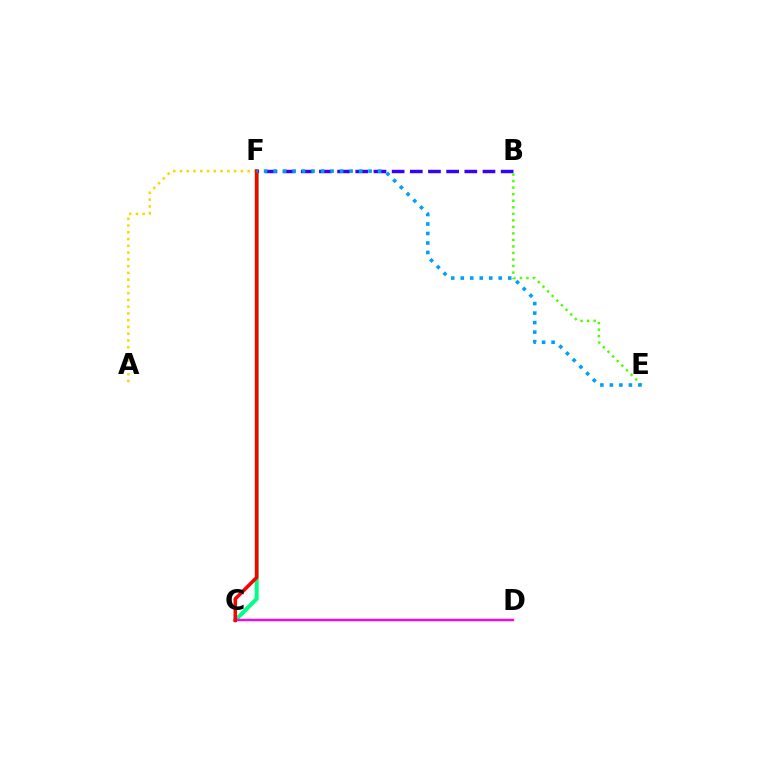{('C', 'F'): [{'color': '#00ff86', 'line_style': 'solid', 'thickness': 2.87}, {'color': '#ff0000', 'line_style': 'solid', 'thickness': 2.54}], ('B', 'F'): [{'color': '#3700ff', 'line_style': 'dashed', 'thickness': 2.47}], ('C', 'D'): [{'color': '#ff00ed', 'line_style': 'solid', 'thickness': 1.72}], ('A', 'F'): [{'color': '#ffd500', 'line_style': 'dotted', 'thickness': 1.84}], ('B', 'E'): [{'color': '#4fff00', 'line_style': 'dotted', 'thickness': 1.77}], ('E', 'F'): [{'color': '#009eff', 'line_style': 'dotted', 'thickness': 2.58}]}